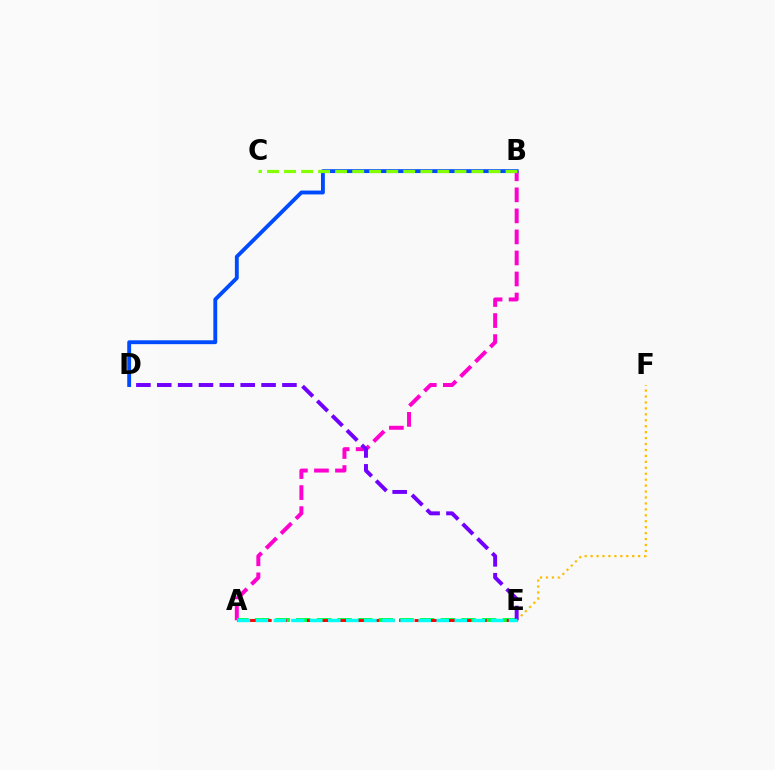{('A', 'B'): [{'color': '#ff00cf', 'line_style': 'dashed', 'thickness': 2.86}], ('A', 'E'): [{'color': '#00ff39', 'line_style': 'dashed', 'thickness': 2.81}, {'color': '#ff0000', 'line_style': 'dashed', 'thickness': 2.09}, {'color': '#00fff6', 'line_style': 'dashed', 'thickness': 2.46}], ('B', 'D'): [{'color': '#004bff', 'line_style': 'solid', 'thickness': 2.78}], ('B', 'C'): [{'color': '#84ff00', 'line_style': 'dashed', 'thickness': 2.31}], ('E', 'F'): [{'color': '#ffbd00', 'line_style': 'dotted', 'thickness': 1.61}], ('D', 'E'): [{'color': '#7200ff', 'line_style': 'dashed', 'thickness': 2.83}]}